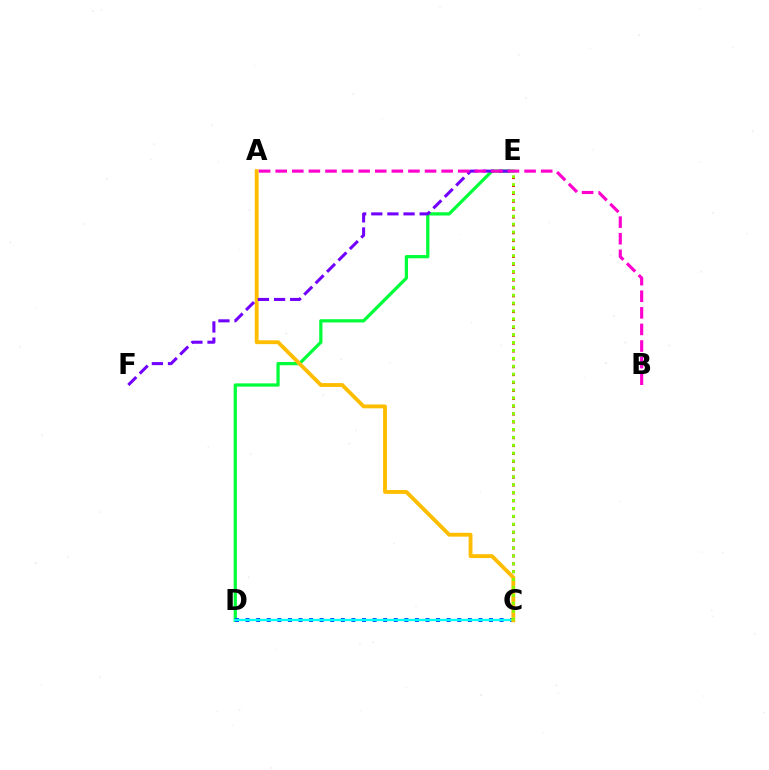{('D', 'E'): [{'color': '#00ff39', 'line_style': 'solid', 'thickness': 2.34}], ('C', 'E'): [{'color': '#ff0000', 'line_style': 'dotted', 'thickness': 2.14}, {'color': '#84ff00', 'line_style': 'dotted', 'thickness': 2.15}], ('C', 'D'): [{'color': '#004bff', 'line_style': 'dotted', 'thickness': 2.88}, {'color': '#00fff6', 'line_style': 'solid', 'thickness': 1.63}], ('A', 'C'): [{'color': '#ffbd00', 'line_style': 'solid', 'thickness': 2.77}], ('E', 'F'): [{'color': '#7200ff', 'line_style': 'dashed', 'thickness': 2.19}], ('A', 'B'): [{'color': '#ff00cf', 'line_style': 'dashed', 'thickness': 2.25}]}